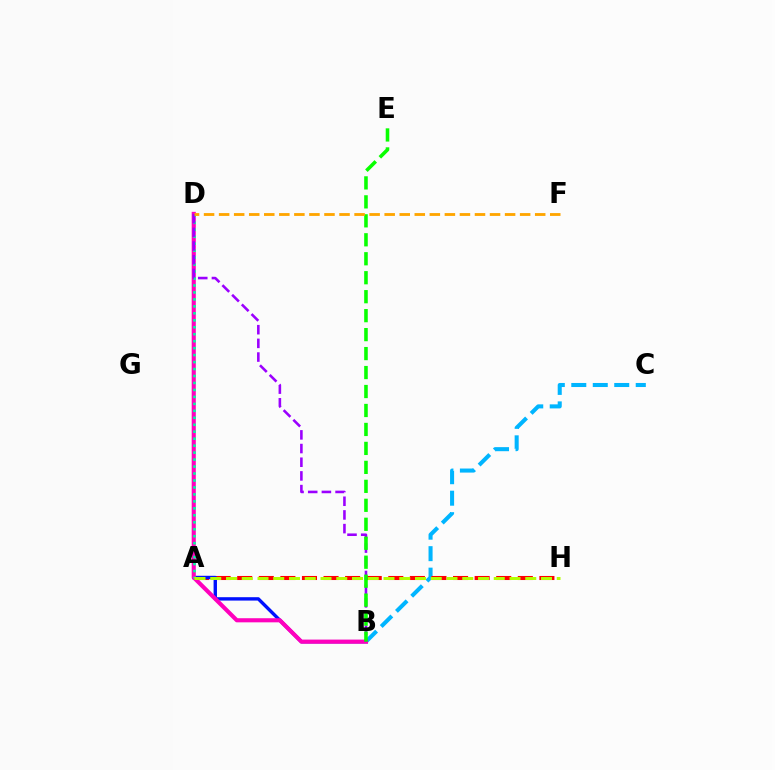{('B', 'C'): [{'color': '#00b5ff', 'line_style': 'dashed', 'thickness': 2.92}], ('A', 'H'): [{'color': '#ff0000', 'line_style': 'dashed', 'thickness': 2.93}, {'color': '#b3ff00', 'line_style': 'dashed', 'thickness': 2.14}], ('A', 'B'): [{'color': '#0010ff', 'line_style': 'solid', 'thickness': 2.43}], ('B', 'D'): [{'color': '#ff00bd', 'line_style': 'solid', 'thickness': 2.96}, {'color': '#9b00ff', 'line_style': 'dashed', 'thickness': 1.86}], ('A', 'D'): [{'color': '#00ff9d', 'line_style': 'dotted', 'thickness': 1.89}], ('B', 'E'): [{'color': '#08ff00', 'line_style': 'dashed', 'thickness': 2.58}], ('D', 'F'): [{'color': '#ffa500', 'line_style': 'dashed', 'thickness': 2.04}]}